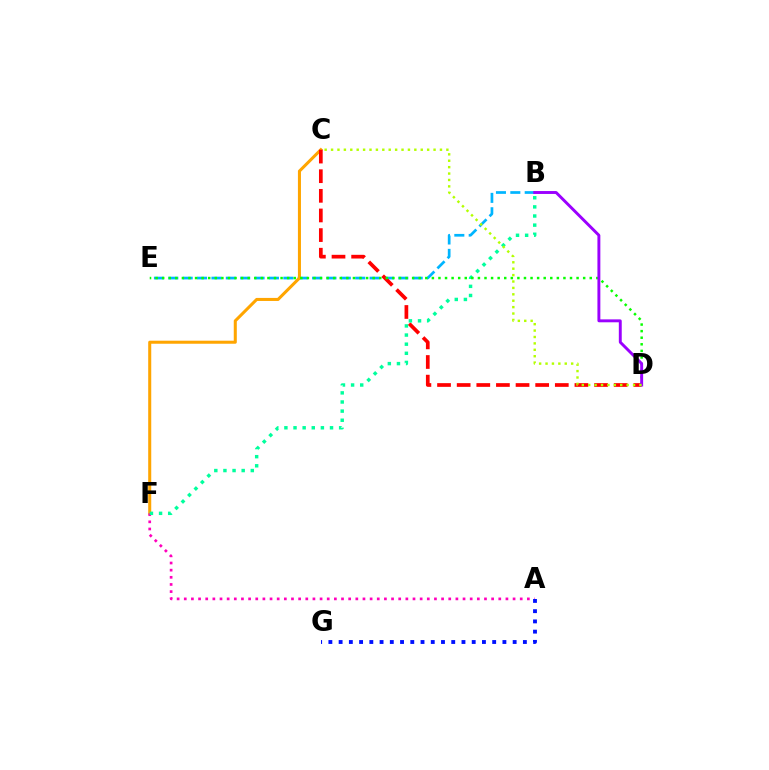{('B', 'E'): [{'color': '#00b5ff', 'line_style': 'dashed', 'thickness': 1.95}], ('C', 'F'): [{'color': '#ffa500', 'line_style': 'solid', 'thickness': 2.19}], ('A', 'F'): [{'color': '#ff00bd', 'line_style': 'dotted', 'thickness': 1.94}], ('C', 'D'): [{'color': '#ff0000', 'line_style': 'dashed', 'thickness': 2.67}, {'color': '#b3ff00', 'line_style': 'dotted', 'thickness': 1.74}], ('B', 'F'): [{'color': '#00ff9d', 'line_style': 'dotted', 'thickness': 2.48}], ('D', 'E'): [{'color': '#08ff00', 'line_style': 'dotted', 'thickness': 1.79}], ('A', 'G'): [{'color': '#0010ff', 'line_style': 'dotted', 'thickness': 2.78}], ('B', 'D'): [{'color': '#9b00ff', 'line_style': 'solid', 'thickness': 2.1}]}